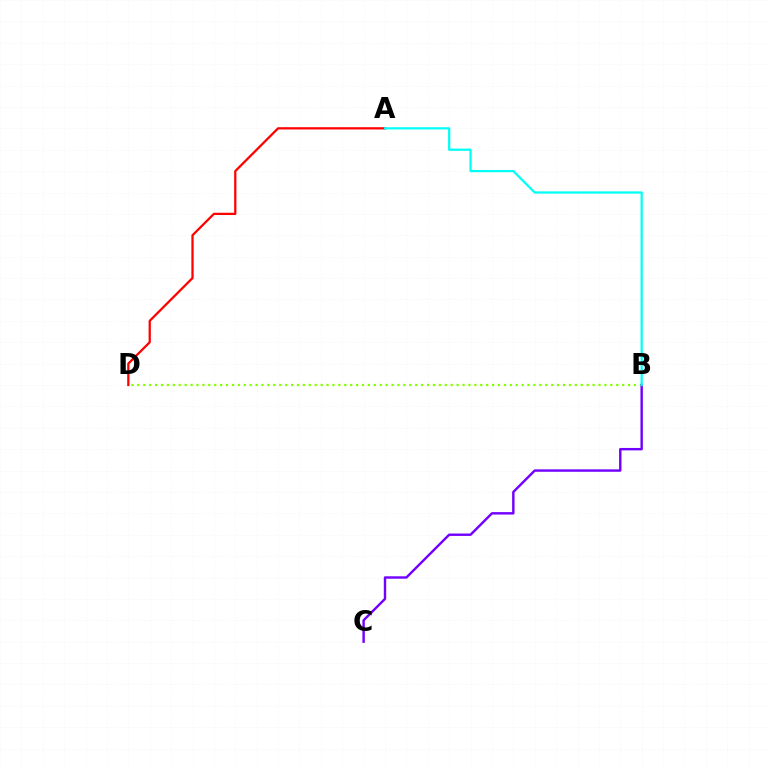{('B', 'D'): [{'color': '#84ff00', 'line_style': 'dotted', 'thickness': 1.61}], ('A', 'D'): [{'color': '#ff0000', 'line_style': 'solid', 'thickness': 1.63}], ('B', 'C'): [{'color': '#7200ff', 'line_style': 'solid', 'thickness': 1.74}], ('A', 'B'): [{'color': '#00fff6', 'line_style': 'solid', 'thickness': 1.61}]}